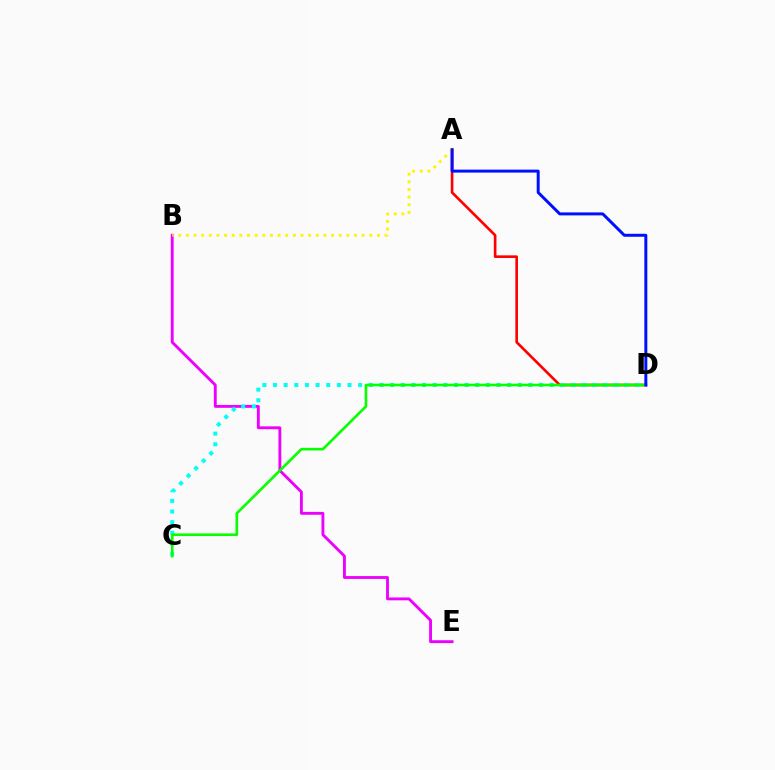{('B', 'E'): [{'color': '#ee00ff', 'line_style': 'solid', 'thickness': 2.07}], ('A', 'D'): [{'color': '#ff0000', 'line_style': 'solid', 'thickness': 1.89}, {'color': '#0010ff', 'line_style': 'solid', 'thickness': 2.14}], ('C', 'D'): [{'color': '#00fff6', 'line_style': 'dotted', 'thickness': 2.89}, {'color': '#08ff00', 'line_style': 'solid', 'thickness': 1.9}], ('A', 'B'): [{'color': '#fcf500', 'line_style': 'dotted', 'thickness': 2.08}]}